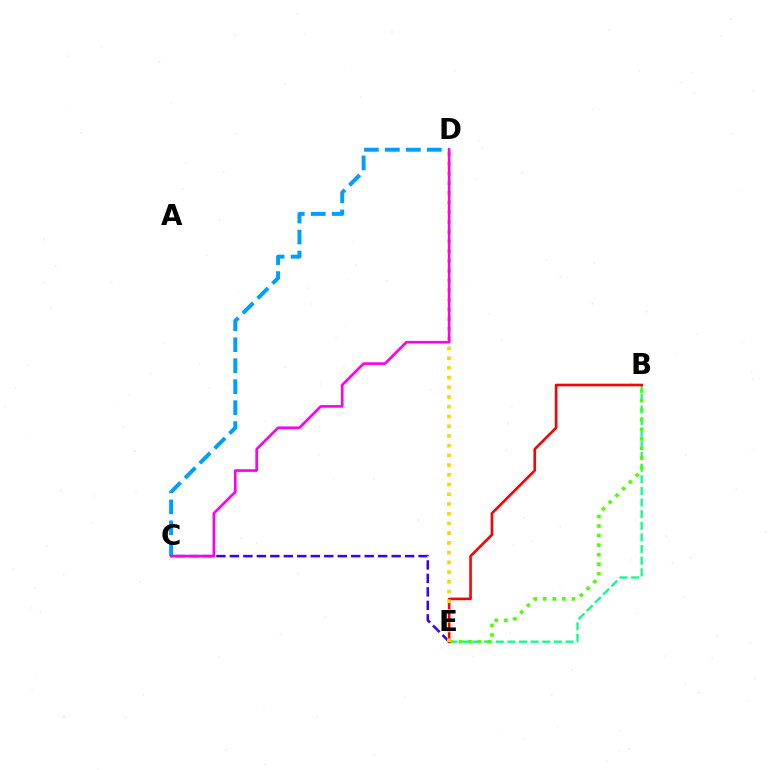{('C', 'E'): [{'color': '#3700ff', 'line_style': 'dashed', 'thickness': 1.83}], ('B', 'E'): [{'color': '#00ff86', 'line_style': 'dashed', 'thickness': 1.58}, {'color': '#4fff00', 'line_style': 'dotted', 'thickness': 2.59}, {'color': '#ff0000', 'line_style': 'solid', 'thickness': 1.88}], ('D', 'E'): [{'color': '#ffd500', 'line_style': 'dotted', 'thickness': 2.64}], ('C', 'D'): [{'color': '#009eff', 'line_style': 'dashed', 'thickness': 2.85}, {'color': '#ff00ed', 'line_style': 'solid', 'thickness': 1.91}]}